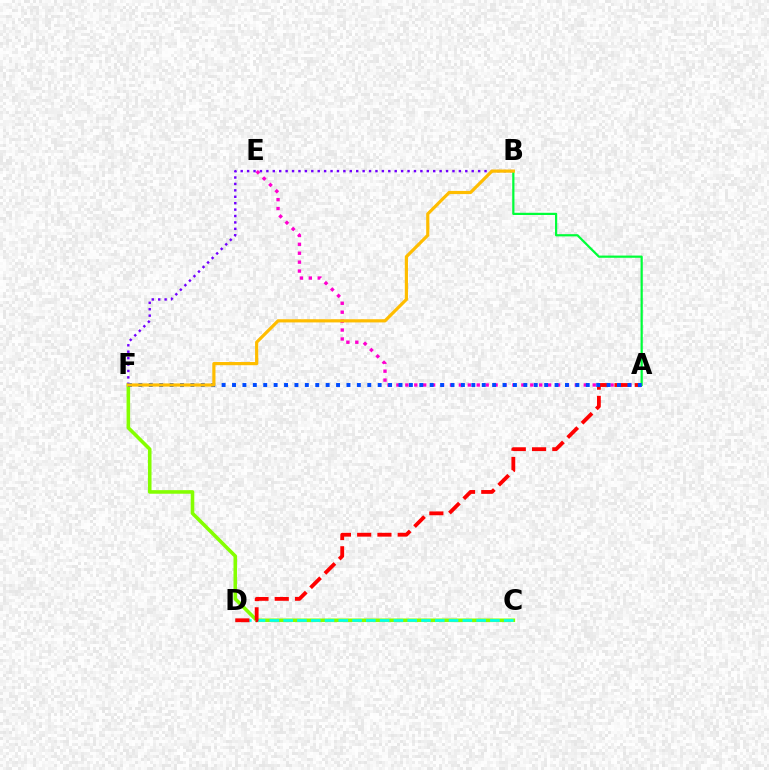{('C', 'F'): [{'color': '#84ff00', 'line_style': 'solid', 'thickness': 2.58}], ('A', 'E'): [{'color': '#ff00cf', 'line_style': 'dotted', 'thickness': 2.42}], ('C', 'D'): [{'color': '#00fff6', 'line_style': 'dashed', 'thickness': 1.87}], ('A', 'D'): [{'color': '#ff0000', 'line_style': 'dashed', 'thickness': 2.75}], ('B', 'F'): [{'color': '#7200ff', 'line_style': 'dotted', 'thickness': 1.74}, {'color': '#ffbd00', 'line_style': 'solid', 'thickness': 2.29}], ('A', 'B'): [{'color': '#00ff39', 'line_style': 'solid', 'thickness': 1.6}], ('A', 'F'): [{'color': '#004bff', 'line_style': 'dotted', 'thickness': 2.83}]}